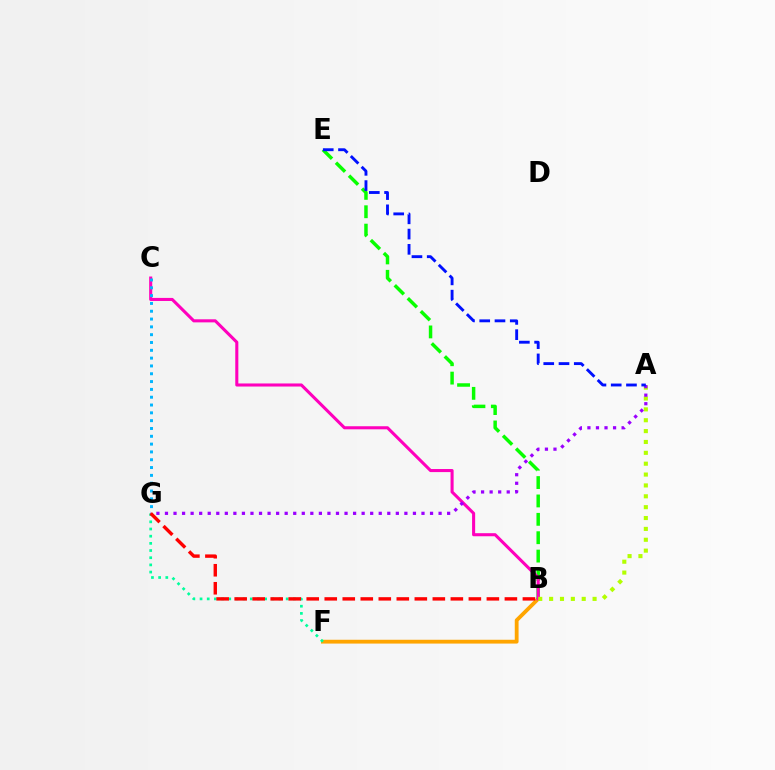{('B', 'F'): [{'color': '#ffa500', 'line_style': 'solid', 'thickness': 2.74}], ('B', 'E'): [{'color': '#08ff00', 'line_style': 'dashed', 'thickness': 2.5}], ('B', 'C'): [{'color': '#ff00bd', 'line_style': 'solid', 'thickness': 2.21}], ('F', 'G'): [{'color': '#00ff9d', 'line_style': 'dotted', 'thickness': 1.95}], ('C', 'G'): [{'color': '#00b5ff', 'line_style': 'dotted', 'thickness': 2.12}], ('A', 'B'): [{'color': '#b3ff00', 'line_style': 'dotted', 'thickness': 2.95}], ('A', 'G'): [{'color': '#9b00ff', 'line_style': 'dotted', 'thickness': 2.32}], ('A', 'E'): [{'color': '#0010ff', 'line_style': 'dashed', 'thickness': 2.07}], ('B', 'G'): [{'color': '#ff0000', 'line_style': 'dashed', 'thickness': 2.45}]}